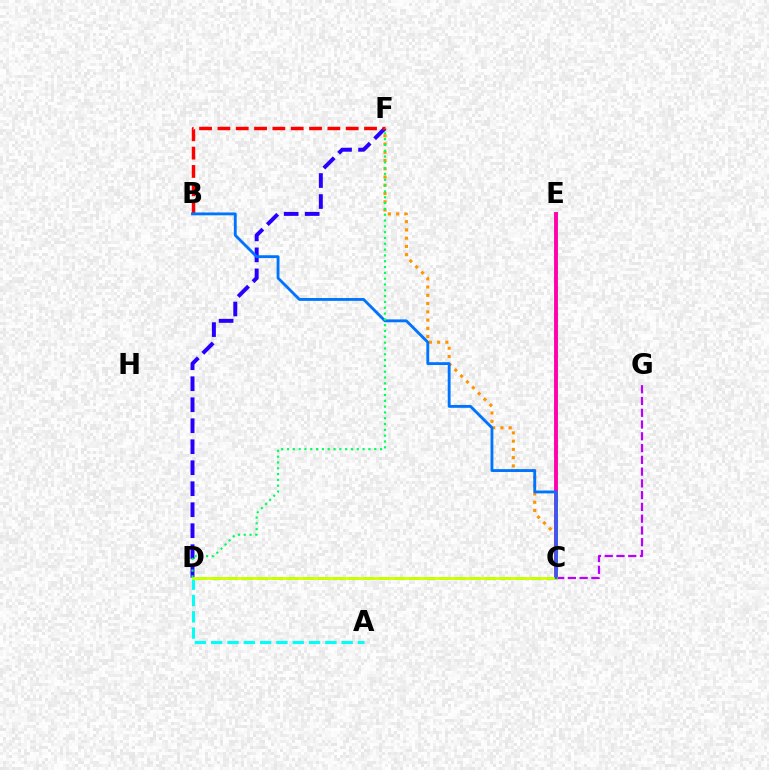{('C', 'D'): [{'color': '#3dff00', 'line_style': 'dashed', 'thickness': 2.06}, {'color': '#d1ff00', 'line_style': 'solid', 'thickness': 1.98}], ('D', 'F'): [{'color': '#2500ff', 'line_style': 'dashed', 'thickness': 2.85}, {'color': '#00ff5c', 'line_style': 'dotted', 'thickness': 1.58}], ('A', 'D'): [{'color': '#00fff6', 'line_style': 'dashed', 'thickness': 2.21}], ('C', 'F'): [{'color': '#ff9400', 'line_style': 'dotted', 'thickness': 2.24}], ('C', 'E'): [{'color': '#ff00ac', 'line_style': 'solid', 'thickness': 2.8}], ('C', 'G'): [{'color': '#b900ff', 'line_style': 'dashed', 'thickness': 1.6}], ('B', 'F'): [{'color': '#ff0000', 'line_style': 'dashed', 'thickness': 2.49}], ('B', 'C'): [{'color': '#0074ff', 'line_style': 'solid', 'thickness': 2.06}]}